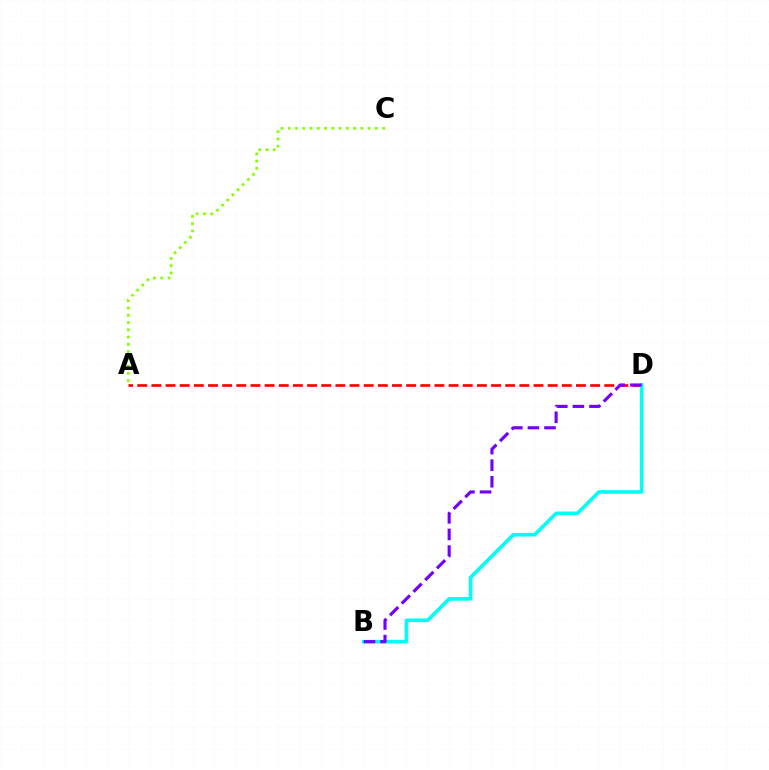{('A', 'D'): [{'color': '#ff0000', 'line_style': 'dashed', 'thickness': 1.92}], ('B', 'D'): [{'color': '#00fff6', 'line_style': 'solid', 'thickness': 2.59}, {'color': '#7200ff', 'line_style': 'dashed', 'thickness': 2.25}], ('A', 'C'): [{'color': '#84ff00', 'line_style': 'dotted', 'thickness': 1.97}]}